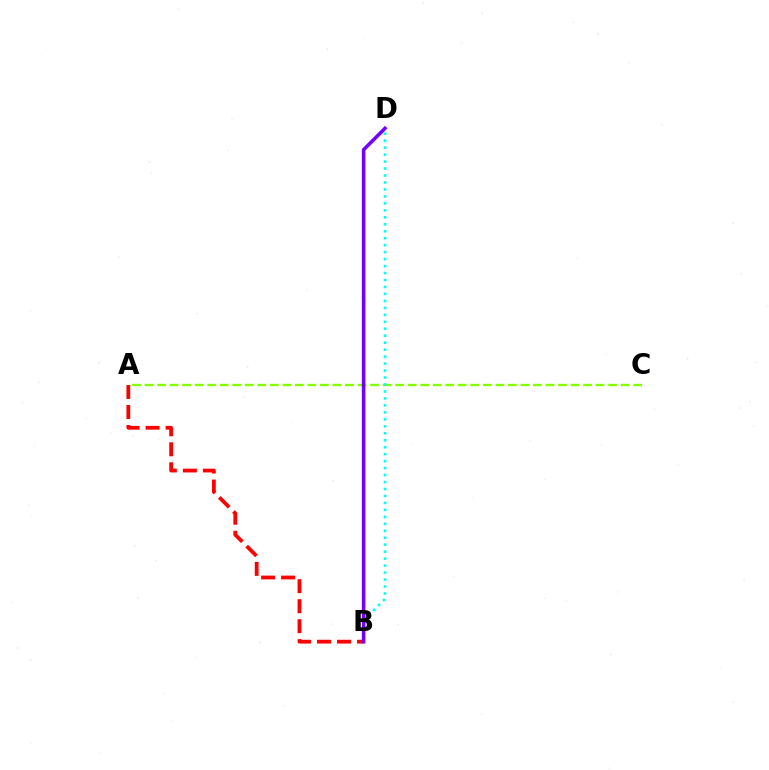{('A', 'C'): [{'color': '#84ff00', 'line_style': 'dashed', 'thickness': 1.7}], ('B', 'D'): [{'color': '#00fff6', 'line_style': 'dotted', 'thickness': 1.89}, {'color': '#7200ff', 'line_style': 'solid', 'thickness': 2.55}], ('A', 'B'): [{'color': '#ff0000', 'line_style': 'dashed', 'thickness': 2.72}]}